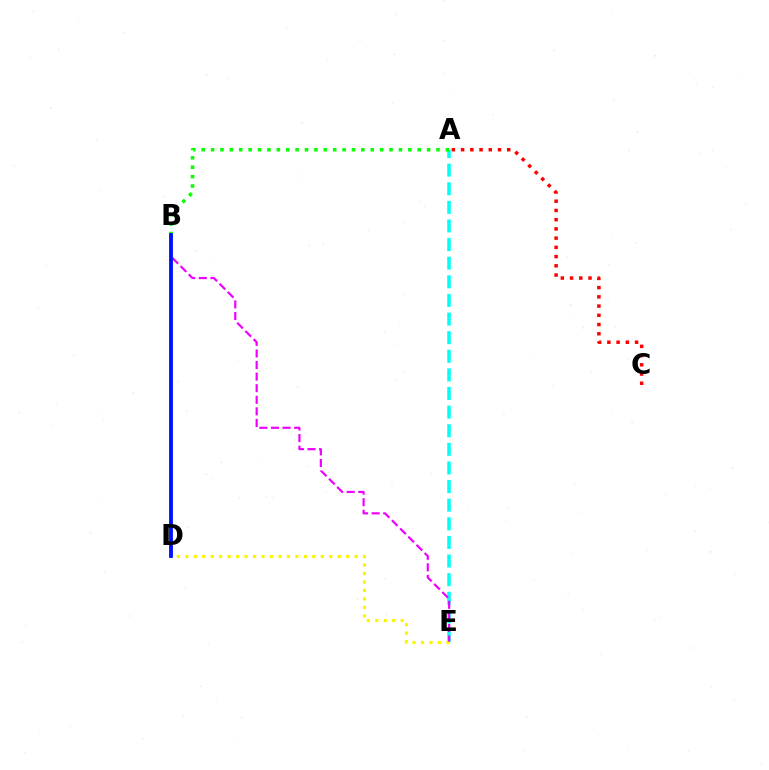{('A', 'E'): [{'color': '#00fff6', 'line_style': 'dashed', 'thickness': 2.53}], ('D', 'E'): [{'color': '#fcf500', 'line_style': 'dotted', 'thickness': 2.3}], ('B', 'E'): [{'color': '#ee00ff', 'line_style': 'dashed', 'thickness': 1.57}], ('A', 'C'): [{'color': '#ff0000', 'line_style': 'dotted', 'thickness': 2.51}], ('A', 'B'): [{'color': '#08ff00', 'line_style': 'dotted', 'thickness': 2.55}], ('B', 'D'): [{'color': '#0010ff', 'line_style': 'solid', 'thickness': 2.75}]}